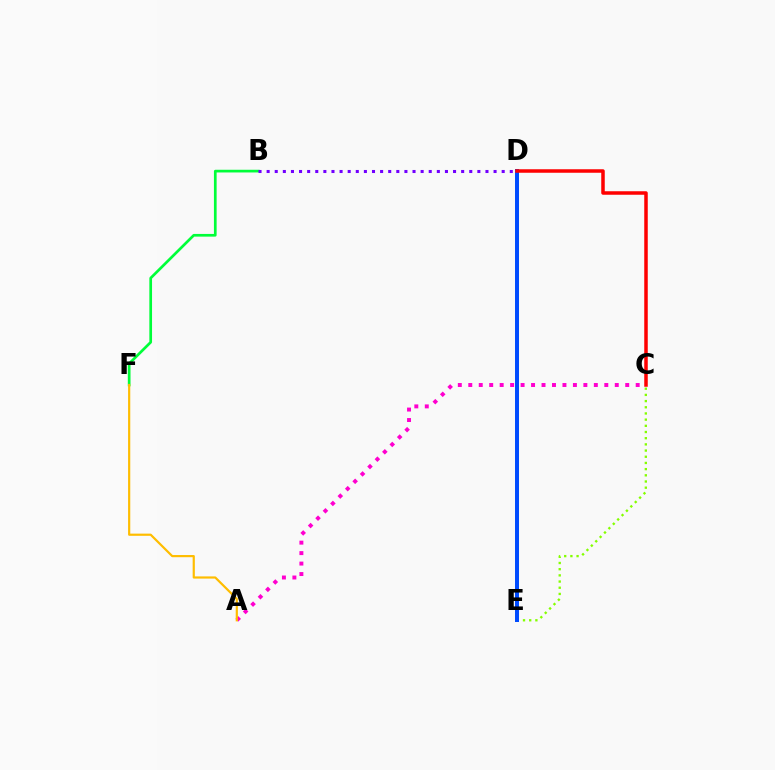{('A', 'C'): [{'color': '#ff00cf', 'line_style': 'dotted', 'thickness': 2.84}], ('B', 'F'): [{'color': '#00ff39', 'line_style': 'solid', 'thickness': 1.94}], ('A', 'F'): [{'color': '#ffbd00', 'line_style': 'solid', 'thickness': 1.57}], ('C', 'E'): [{'color': '#84ff00', 'line_style': 'dotted', 'thickness': 1.68}], ('D', 'E'): [{'color': '#00fff6', 'line_style': 'dotted', 'thickness': 1.79}, {'color': '#004bff', 'line_style': 'solid', 'thickness': 2.86}], ('C', 'D'): [{'color': '#ff0000', 'line_style': 'solid', 'thickness': 2.53}], ('B', 'D'): [{'color': '#7200ff', 'line_style': 'dotted', 'thickness': 2.2}]}